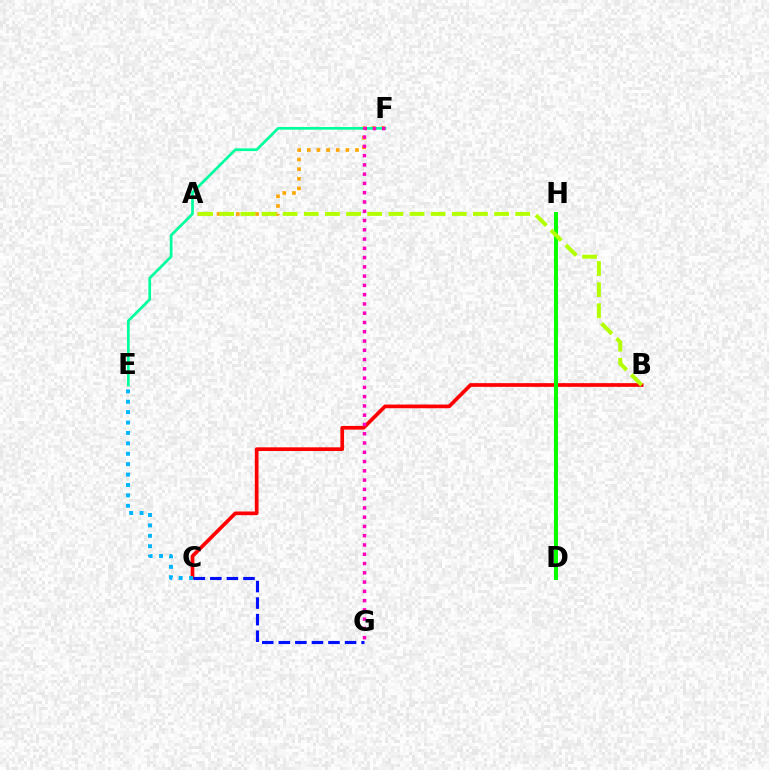{('B', 'C'): [{'color': '#ff0000', 'line_style': 'solid', 'thickness': 2.66}], ('D', 'H'): [{'color': '#9b00ff', 'line_style': 'dotted', 'thickness': 1.72}, {'color': '#08ff00', 'line_style': 'solid', 'thickness': 2.86}], ('C', 'E'): [{'color': '#00b5ff', 'line_style': 'dotted', 'thickness': 2.83}], ('A', 'F'): [{'color': '#ffa500', 'line_style': 'dotted', 'thickness': 2.62}], ('C', 'G'): [{'color': '#0010ff', 'line_style': 'dashed', 'thickness': 2.25}], ('E', 'F'): [{'color': '#00ff9d', 'line_style': 'solid', 'thickness': 1.95}], ('F', 'G'): [{'color': '#ff00bd', 'line_style': 'dotted', 'thickness': 2.52}], ('A', 'B'): [{'color': '#b3ff00', 'line_style': 'dashed', 'thickness': 2.87}]}